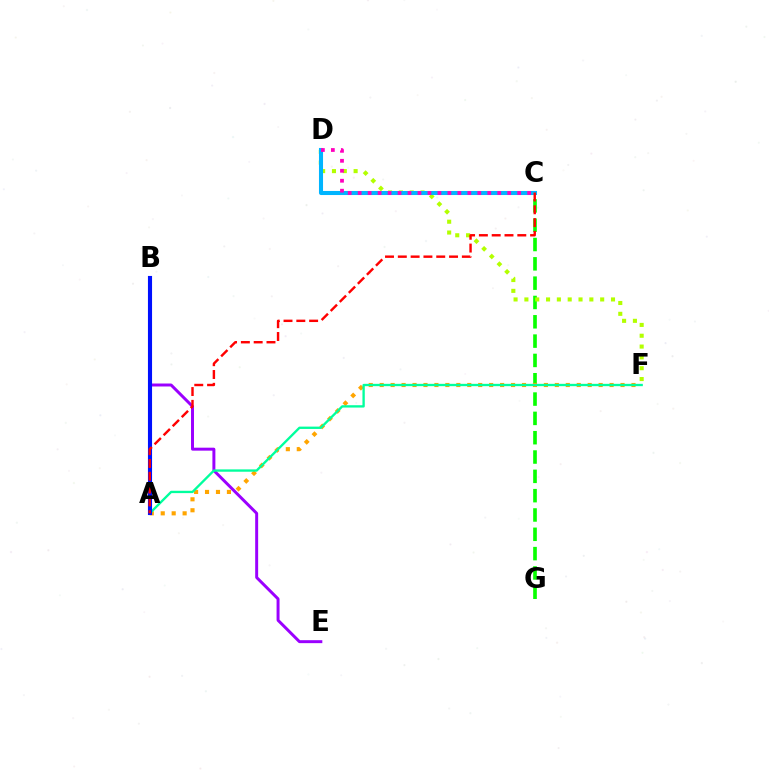{('C', 'G'): [{'color': '#08ff00', 'line_style': 'dashed', 'thickness': 2.62}], ('B', 'E'): [{'color': '#9b00ff', 'line_style': 'solid', 'thickness': 2.14}], ('A', 'F'): [{'color': '#ffa500', 'line_style': 'dotted', 'thickness': 2.97}, {'color': '#00ff9d', 'line_style': 'solid', 'thickness': 1.68}], ('D', 'F'): [{'color': '#b3ff00', 'line_style': 'dotted', 'thickness': 2.94}], ('A', 'B'): [{'color': '#0010ff', 'line_style': 'solid', 'thickness': 2.96}], ('C', 'D'): [{'color': '#00b5ff', 'line_style': 'solid', 'thickness': 2.93}, {'color': '#ff00bd', 'line_style': 'dotted', 'thickness': 2.71}], ('A', 'C'): [{'color': '#ff0000', 'line_style': 'dashed', 'thickness': 1.74}]}